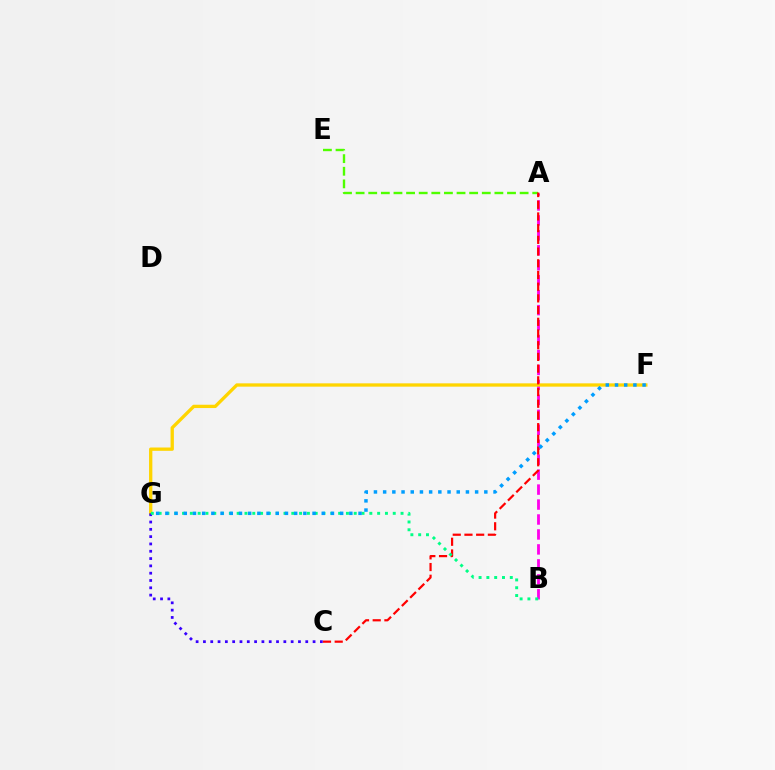{('A', 'E'): [{'color': '#4fff00', 'line_style': 'dashed', 'thickness': 1.71}], ('A', 'B'): [{'color': '#ff00ed', 'line_style': 'dashed', 'thickness': 2.03}], ('F', 'G'): [{'color': '#ffd500', 'line_style': 'solid', 'thickness': 2.39}, {'color': '#009eff', 'line_style': 'dotted', 'thickness': 2.5}], ('C', 'G'): [{'color': '#3700ff', 'line_style': 'dotted', 'thickness': 1.99}], ('A', 'C'): [{'color': '#ff0000', 'line_style': 'dashed', 'thickness': 1.59}], ('B', 'G'): [{'color': '#00ff86', 'line_style': 'dotted', 'thickness': 2.12}]}